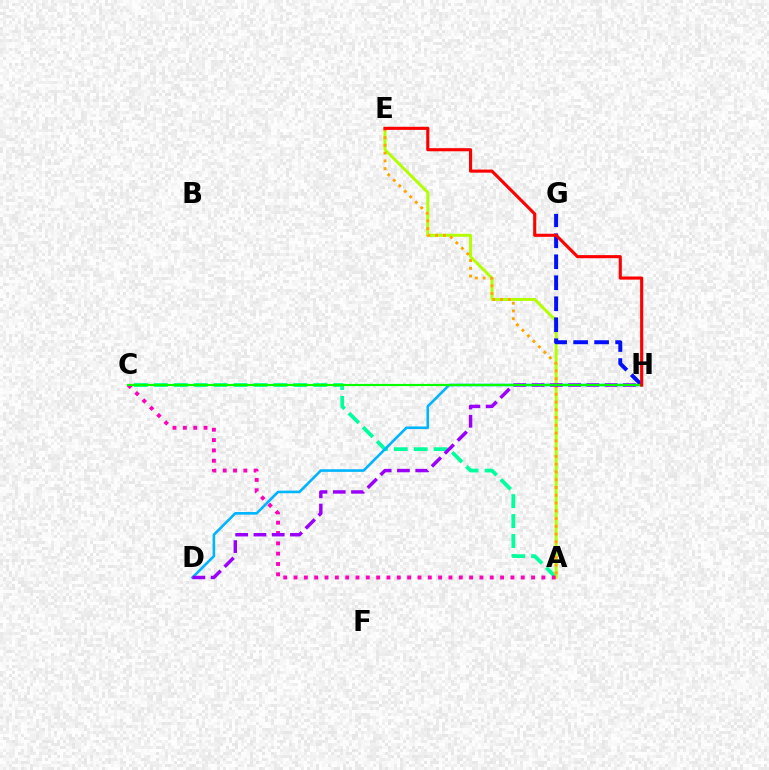{('A', 'C'): [{'color': '#00ff9d', 'line_style': 'dashed', 'thickness': 2.71}, {'color': '#ff00bd', 'line_style': 'dotted', 'thickness': 2.81}], ('A', 'E'): [{'color': '#b3ff00', 'line_style': 'solid', 'thickness': 2.14}, {'color': '#ffa500', 'line_style': 'dotted', 'thickness': 2.11}], ('D', 'H'): [{'color': '#00b5ff', 'line_style': 'solid', 'thickness': 1.89}, {'color': '#9b00ff', 'line_style': 'dashed', 'thickness': 2.48}], ('G', 'H'): [{'color': '#0010ff', 'line_style': 'dashed', 'thickness': 2.85}], ('C', 'H'): [{'color': '#08ff00', 'line_style': 'solid', 'thickness': 1.56}], ('E', 'H'): [{'color': '#ff0000', 'line_style': 'solid', 'thickness': 2.24}]}